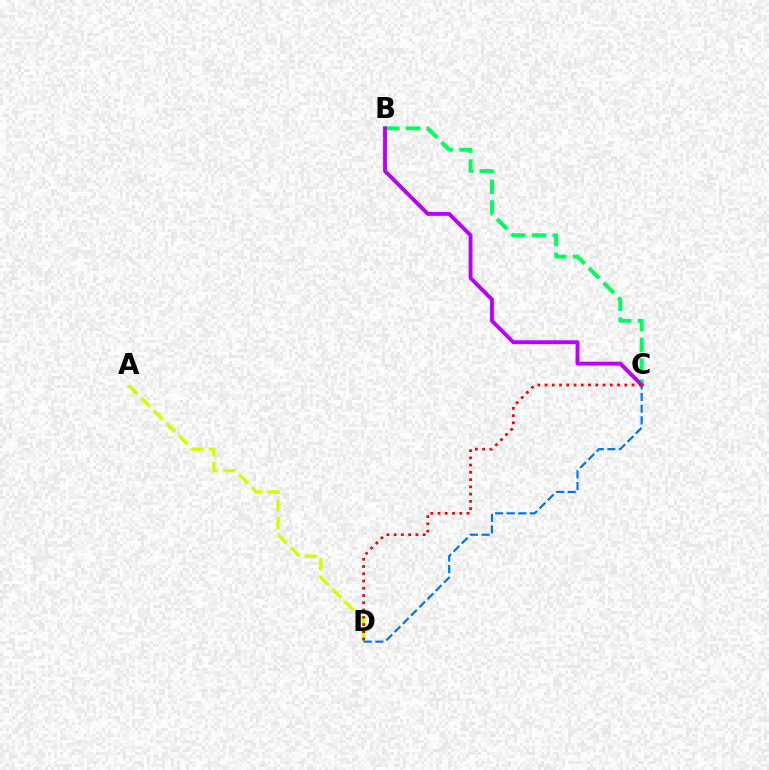{('A', 'D'): [{'color': '#d1ff00', 'line_style': 'dashed', 'thickness': 2.42}], ('B', 'C'): [{'color': '#00ff5c', 'line_style': 'dashed', 'thickness': 2.83}, {'color': '#b900ff', 'line_style': 'solid', 'thickness': 2.78}], ('C', 'D'): [{'color': '#0074ff', 'line_style': 'dashed', 'thickness': 1.58}, {'color': '#ff0000', 'line_style': 'dotted', 'thickness': 1.97}]}